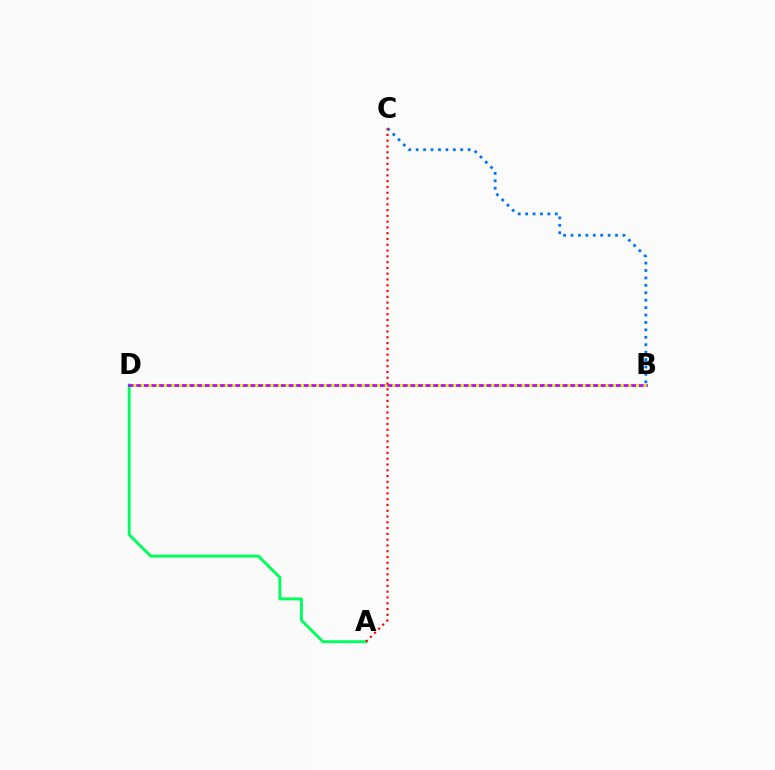{('A', 'D'): [{'color': '#00ff5c', 'line_style': 'solid', 'thickness': 2.1}], ('B', 'C'): [{'color': '#0074ff', 'line_style': 'dotted', 'thickness': 2.02}], ('B', 'D'): [{'color': '#b900ff', 'line_style': 'solid', 'thickness': 1.93}, {'color': '#d1ff00', 'line_style': 'dotted', 'thickness': 2.07}], ('A', 'C'): [{'color': '#ff0000', 'line_style': 'dotted', 'thickness': 1.57}]}